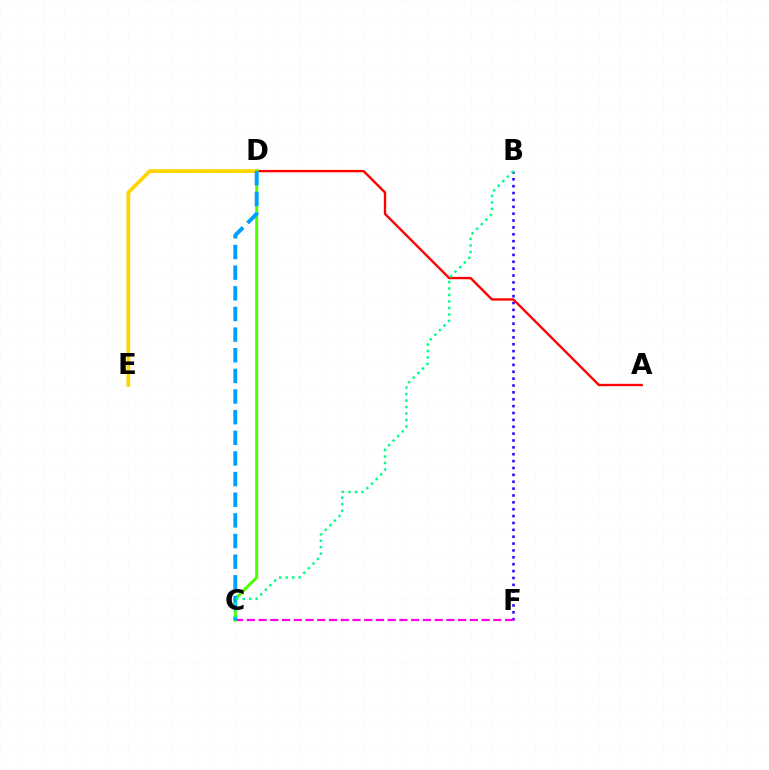{('B', 'F'): [{'color': '#3700ff', 'line_style': 'dotted', 'thickness': 1.87}], ('A', 'D'): [{'color': '#ff0000', 'line_style': 'solid', 'thickness': 1.7}], ('D', 'E'): [{'color': '#ffd500', 'line_style': 'solid', 'thickness': 2.69}], ('C', 'F'): [{'color': '#ff00ed', 'line_style': 'dashed', 'thickness': 1.59}], ('C', 'D'): [{'color': '#4fff00', 'line_style': 'solid', 'thickness': 2.18}, {'color': '#009eff', 'line_style': 'dashed', 'thickness': 2.8}], ('B', 'C'): [{'color': '#00ff86', 'line_style': 'dotted', 'thickness': 1.76}]}